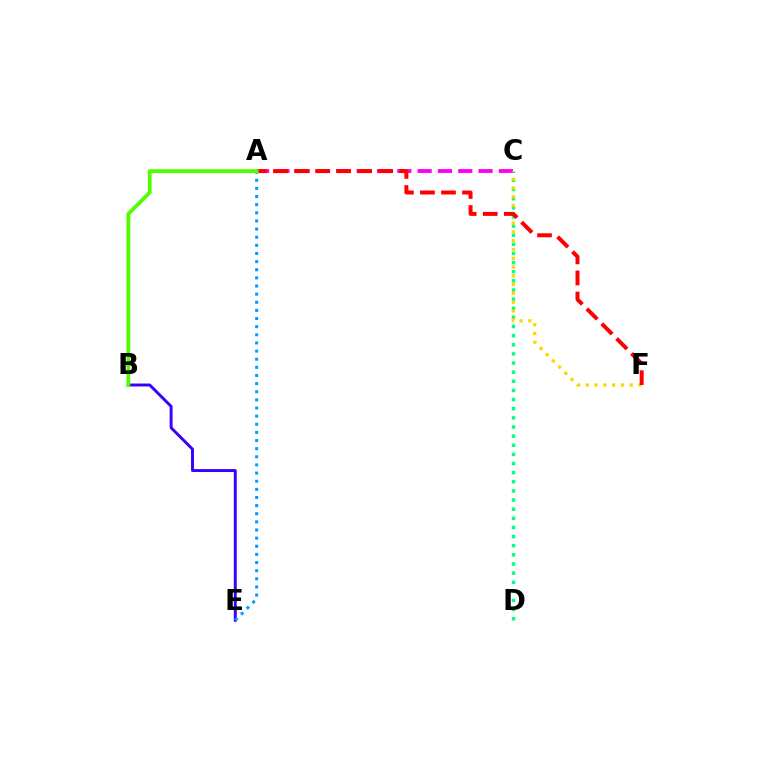{('C', 'D'): [{'color': '#00ff86', 'line_style': 'dotted', 'thickness': 2.48}], ('B', 'E'): [{'color': '#3700ff', 'line_style': 'solid', 'thickness': 2.12}], ('A', 'C'): [{'color': '#ff00ed', 'line_style': 'dashed', 'thickness': 2.76}], ('C', 'F'): [{'color': '#ffd500', 'line_style': 'dotted', 'thickness': 2.39}], ('A', 'E'): [{'color': '#009eff', 'line_style': 'dotted', 'thickness': 2.21}], ('A', 'F'): [{'color': '#ff0000', 'line_style': 'dashed', 'thickness': 2.86}], ('A', 'B'): [{'color': '#4fff00', 'line_style': 'solid', 'thickness': 2.73}]}